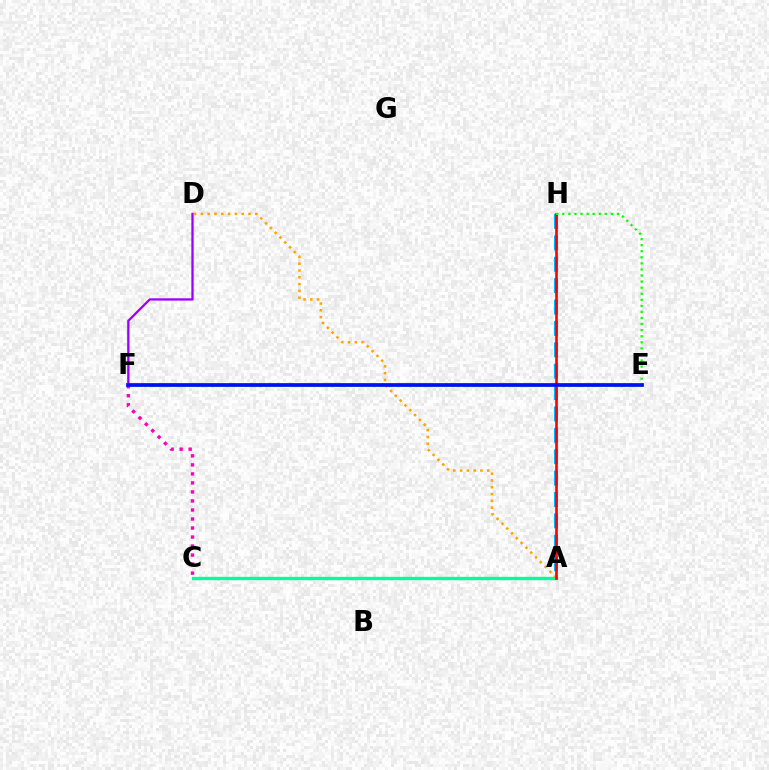{('A', 'C'): [{'color': '#00ff9d', 'line_style': 'solid', 'thickness': 2.41}], ('E', 'F'): [{'color': '#b3ff00', 'line_style': 'solid', 'thickness': 2.1}, {'color': '#0010ff', 'line_style': 'solid', 'thickness': 2.68}], ('D', 'F'): [{'color': '#9b00ff', 'line_style': 'solid', 'thickness': 1.65}], ('A', 'D'): [{'color': '#ffa500', 'line_style': 'dotted', 'thickness': 1.85}], ('C', 'F'): [{'color': '#ff00bd', 'line_style': 'dotted', 'thickness': 2.45}], ('A', 'H'): [{'color': '#00b5ff', 'line_style': 'dashed', 'thickness': 2.91}, {'color': '#ff0000', 'line_style': 'solid', 'thickness': 1.88}], ('E', 'H'): [{'color': '#08ff00', 'line_style': 'dotted', 'thickness': 1.65}]}